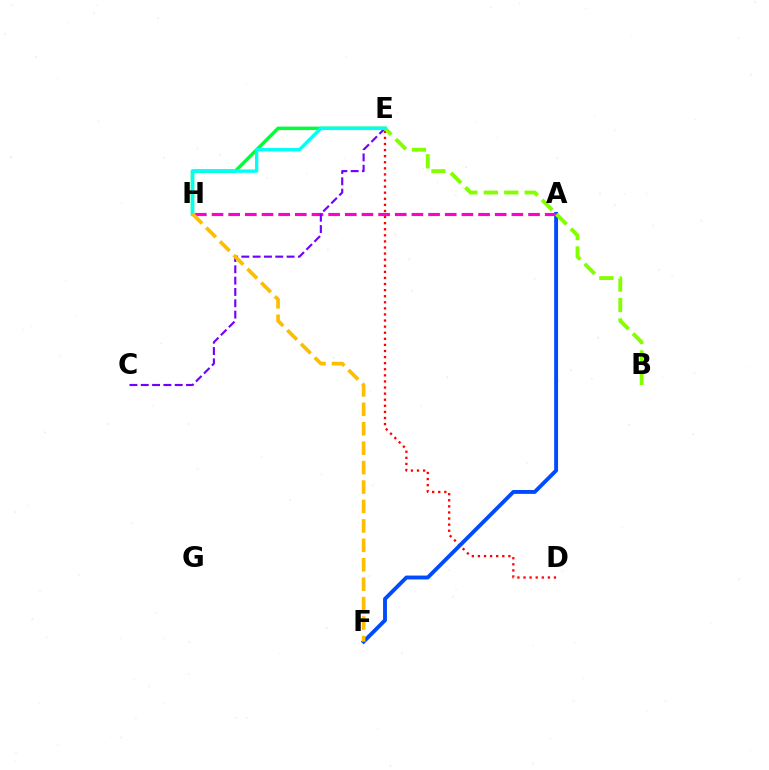{('D', 'E'): [{'color': '#ff0000', 'line_style': 'dotted', 'thickness': 1.65}], ('E', 'H'): [{'color': '#00ff39', 'line_style': 'solid', 'thickness': 2.5}, {'color': '#00fff6', 'line_style': 'solid', 'thickness': 2.42}], ('A', 'F'): [{'color': '#004bff', 'line_style': 'solid', 'thickness': 2.8}], ('A', 'H'): [{'color': '#ff00cf', 'line_style': 'dashed', 'thickness': 2.26}], ('C', 'E'): [{'color': '#7200ff', 'line_style': 'dashed', 'thickness': 1.54}], ('B', 'E'): [{'color': '#84ff00', 'line_style': 'dashed', 'thickness': 2.78}], ('F', 'H'): [{'color': '#ffbd00', 'line_style': 'dashed', 'thickness': 2.64}]}